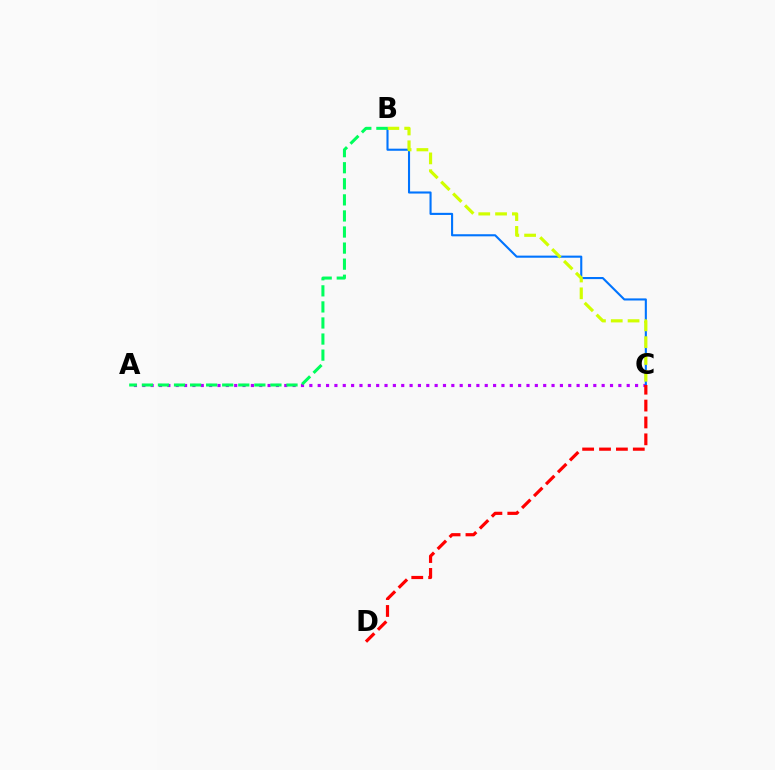{('A', 'C'): [{'color': '#b900ff', 'line_style': 'dotted', 'thickness': 2.27}], ('B', 'C'): [{'color': '#0074ff', 'line_style': 'solid', 'thickness': 1.51}, {'color': '#d1ff00', 'line_style': 'dashed', 'thickness': 2.28}], ('C', 'D'): [{'color': '#ff0000', 'line_style': 'dashed', 'thickness': 2.29}], ('A', 'B'): [{'color': '#00ff5c', 'line_style': 'dashed', 'thickness': 2.18}]}